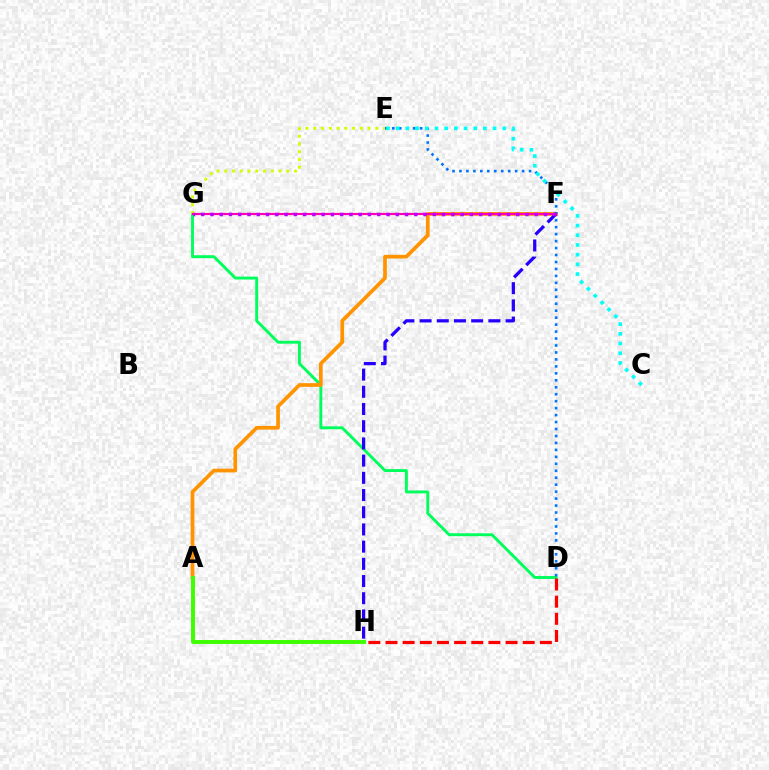{('D', 'G'): [{'color': '#00ff5c', 'line_style': 'solid', 'thickness': 2.09}], ('A', 'F'): [{'color': '#ff9400', 'line_style': 'solid', 'thickness': 2.67}], ('E', 'G'): [{'color': '#d1ff00', 'line_style': 'dotted', 'thickness': 2.11}], ('F', 'H'): [{'color': '#2500ff', 'line_style': 'dashed', 'thickness': 2.34}], ('D', 'H'): [{'color': '#ff0000', 'line_style': 'dashed', 'thickness': 2.33}], ('D', 'E'): [{'color': '#0074ff', 'line_style': 'dotted', 'thickness': 1.89}], ('C', 'E'): [{'color': '#00fff6', 'line_style': 'dotted', 'thickness': 2.63}], ('F', 'G'): [{'color': '#ff00ac', 'line_style': 'solid', 'thickness': 1.56}, {'color': '#b900ff', 'line_style': 'dotted', 'thickness': 2.52}], ('A', 'H'): [{'color': '#3dff00', 'line_style': 'solid', 'thickness': 2.82}]}